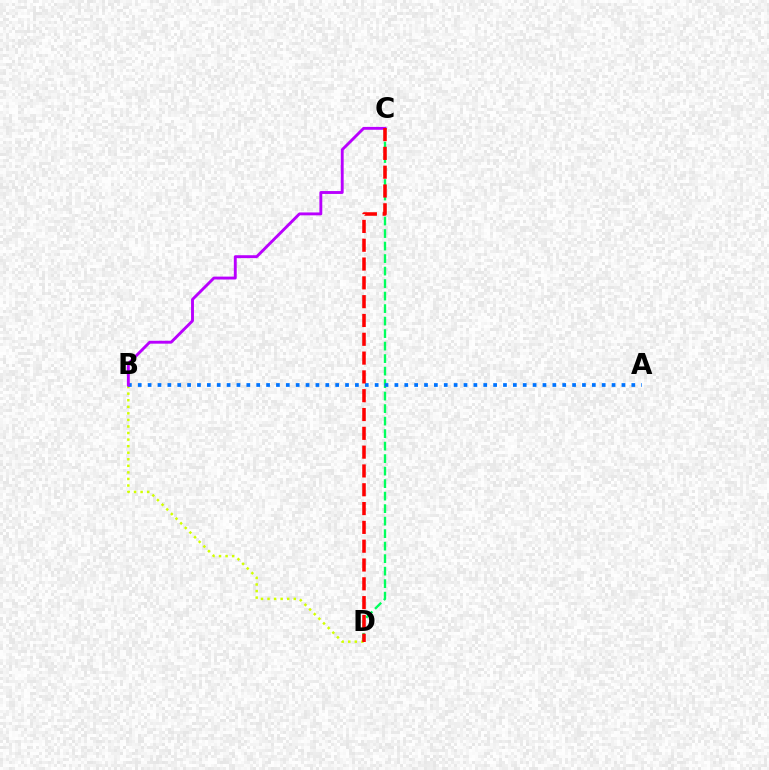{('C', 'D'): [{'color': '#00ff5c', 'line_style': 'dashed', 'thickness': 1.7}, {'color': '#ff0000', 'line_style': 'dashed', 'thickness': 2.56}], ('B', 'D'): [{'color': '#d1ff00', 'line_style': 'dotted', 'thickness': 1.78}], ('A', 'B'): [{'color': '#0074ff', 'line_style': 'dotted', 'thickness': 2.68}], ('B', 'C'): [{'color': '#b900ff', 'line_style': 'solid', 'thickness': 2.08}]}